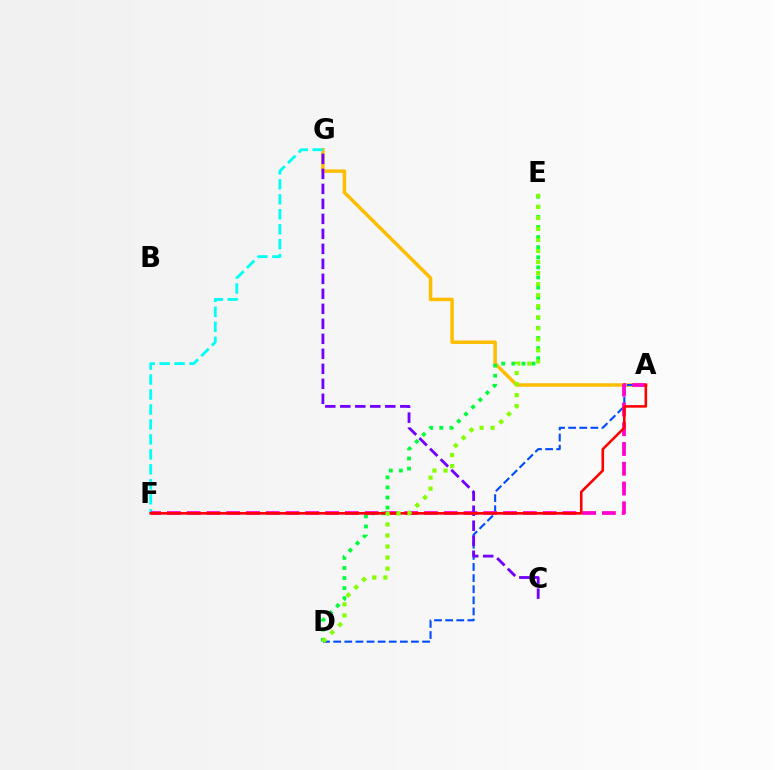{('A', 'G'): [{'color': '#ffbd00', 'line_style': 'solid', 'thickness': 2.51}], ('D', 'E'): [{'color': '#00ff39', 'line_style': 'dotted', 'thickness': 2.74}, {'color': '#84ff00', 'line_style': 'dotted', 'thickness': 3.0}], ('A', 'D'): [{'color': '#004bff', 'line_style': 'dashed', 'thickness': 1.51}], ('F', 'G'): [{'color': '#00fff6', 'line_style': 'dashed', 'thickness': 2.03}], ('A', 'F'): [{'color': '#ff00cf', 'line_style': 'dashed', 'thickness': 2.69}, {'color': '#ff0000', 'line_style': 'solid', 'thickness': 1.86}], ('C', 'G'): [{'color': '#7200ff', 'line_style': 'dashed', 'thickness': 2.04}]}